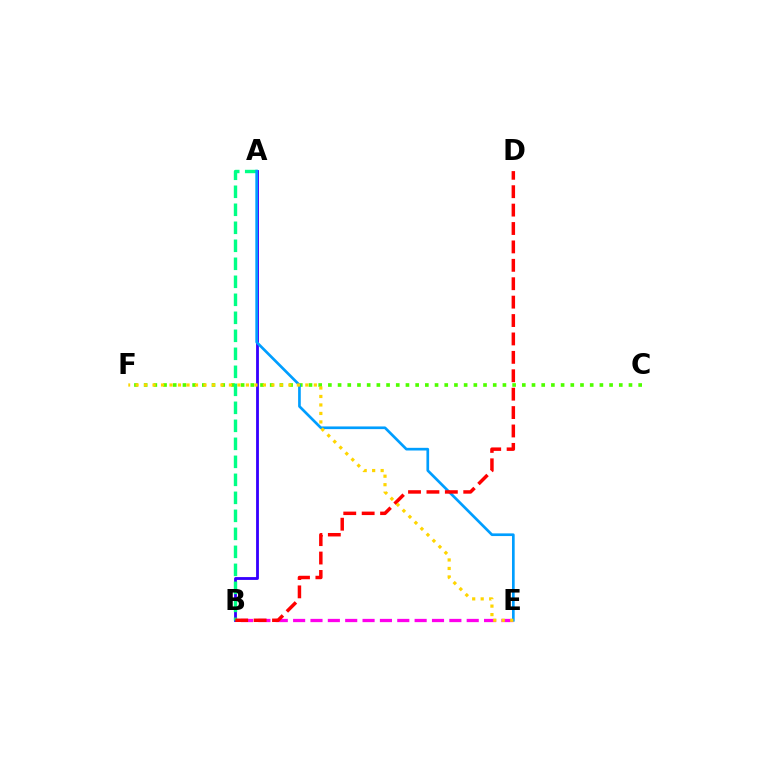{('B', 'E'): [{'color': '#ff00ed', 'line_style': 'dashed', 'thickness': 2.36}], ('C', 'F'): [{'color': '#4fff00', 'line_style': 'dotted', 'thickness': 2.63}], ('A', 'B'): [{'color': '#3700ff', 'line_style': 'solid', 'thickness': 2.03}, {'color': '#00ff86', 'line_style': 'dashed', 'thickness': 2.45}], ('A', 'E'): [{'color': '#009eff', 'line_style': 'solid', 'thickness': 1.93}], ('B', 'D'): [{'color': '#ff0000', 'line_style': 'dashed', 'thickness': 2.5}], ('E', 'F'): [{'color': '#ffd500', 'line_style': 'dotted', 'thickness': 2.31}]}